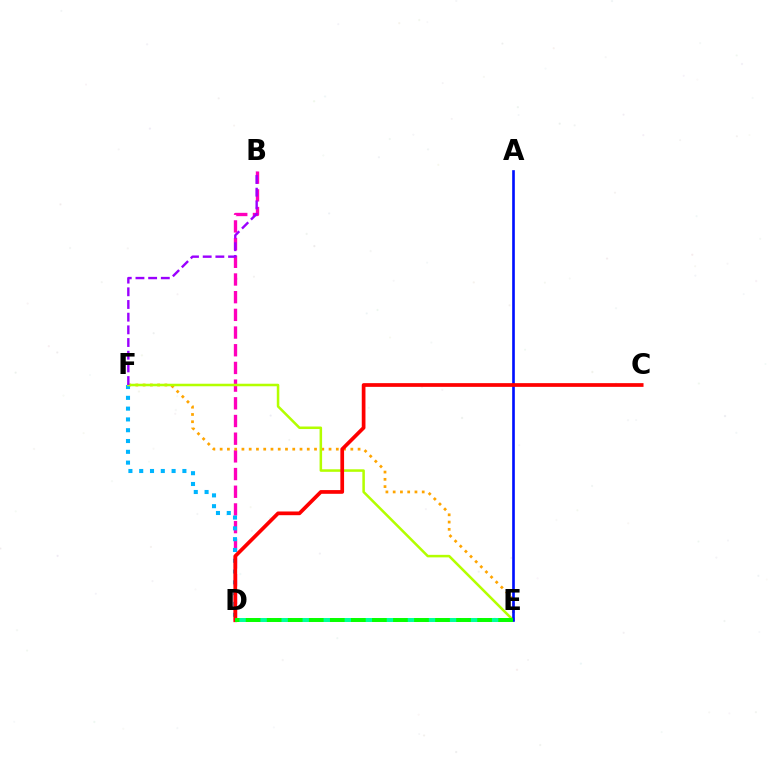{('B', 'D'): [{'color': '#ff00bd', 'line_style': 'dashed', 'thickness': 2.4}], ('E', 'F'): [{'color': '#ffa500', 'line_style': 'dotted', 'thickness': 1.97}, {'color': '#b3ff00', 'line_style': 'solid', 'thickness': 1.82}], ('D', 'E'): [{'color': '#00ff9d', 'line_style': 'dashed', 'thickness': 2.87}, {'color': '#08ff00', 'line_style': 'dashed', 'thickness': 2.86}], ('D', 'F'): [{'color': '#00b5ff', 'line_style': 'dotted', 'thickness': 2.93}], ('A', 'E'): [{'color': '#0010ff', 'line_style': 'solid', 'thickness': 1.91}], ('B', 'F'): [{'color': '#9b00ff', 'line_style': 'dashed', 'thickness': 1.72}], ('C', 'D'): [{'color': '#ff0000', 'line_style': 'solid', 'thickness': 2.67}]}